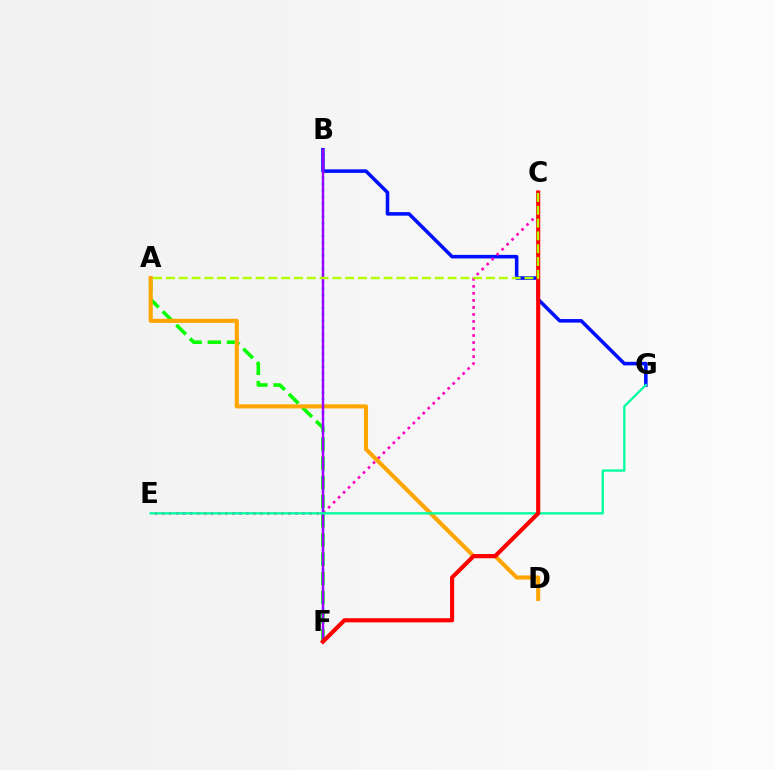{('B', 'G'): [{'color': '#0010ff', 'line_style': 'solid', 'thickness': 2.56}], ('A', 'F'): [{'color': '#08ff00', 'line_style': 'dashed', 'thickness': 2.61}], ('C', 'E'): [{'color': '#ff00bd', 'line_style': 'dotted', 'thickness': 1.91}], ('A', 'D'): [{'color': '#ffa500', 'line_style': 'solid', 'thickness': 2.95}], ('B', 'F'): [{'color': '#00b5ff', 'line_style': 'dotted', 'thickness': 1.77}, {'color': '#9b00ff', 'line_style': 'solid', 'thickness': 1.71}], ('E', 'G'): [{'color': '#00ff9d', 'line_style': 'solid', 'thickness': 1.65}], ('C', 'F'): [{'color': '#ff0000', 'line_style': 'solid', 'thickness': 2.98}], ('A', 'C'): [{'color': '#b3ff00', 'line_style': 'dashed', 'thickness': 1.74}]}